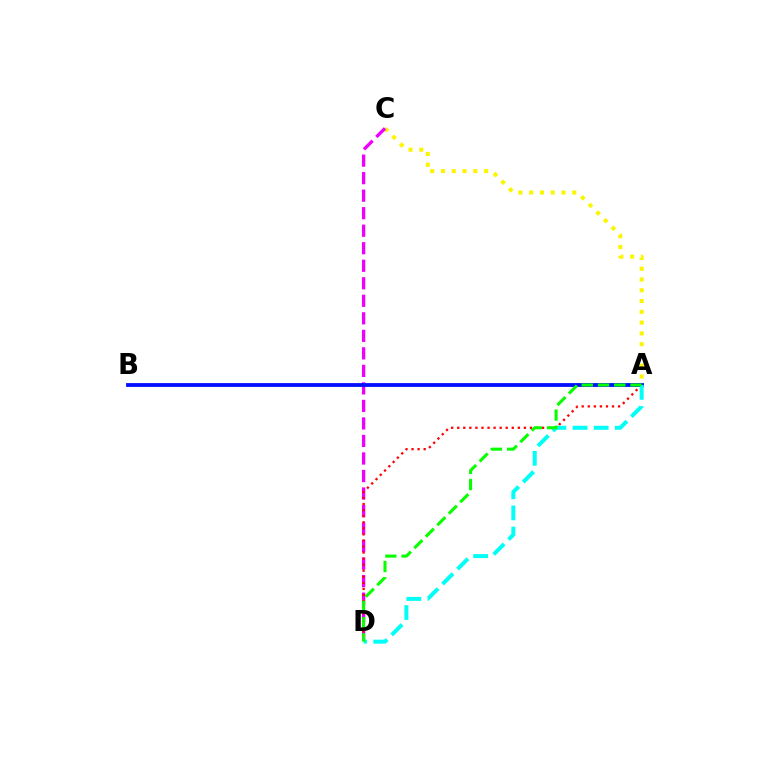{('A', 'C'): [{'color': '#fcf500', 'line_style': 'dotted', 'thickness': 2.93}], ('C', 'D'): [{'color': '#ee00ff', 'line_style': 'dashed', 'thickness': 2.38}], ('A', 'D'): [{'color': '#ff0000', 'line_style': 'dotted', 'thickness': 1.65}, {'color': '#00fff6', 'line_style': 'dashed', 'thickness': 2.87}, {'color': '#08ff00', 'line_style': 'dashed', 'thickness': 2.21}], ('A', 'B'): [{'color': '#0010ff', 'line_style': 'solid', 'thickness': 2.74}]}